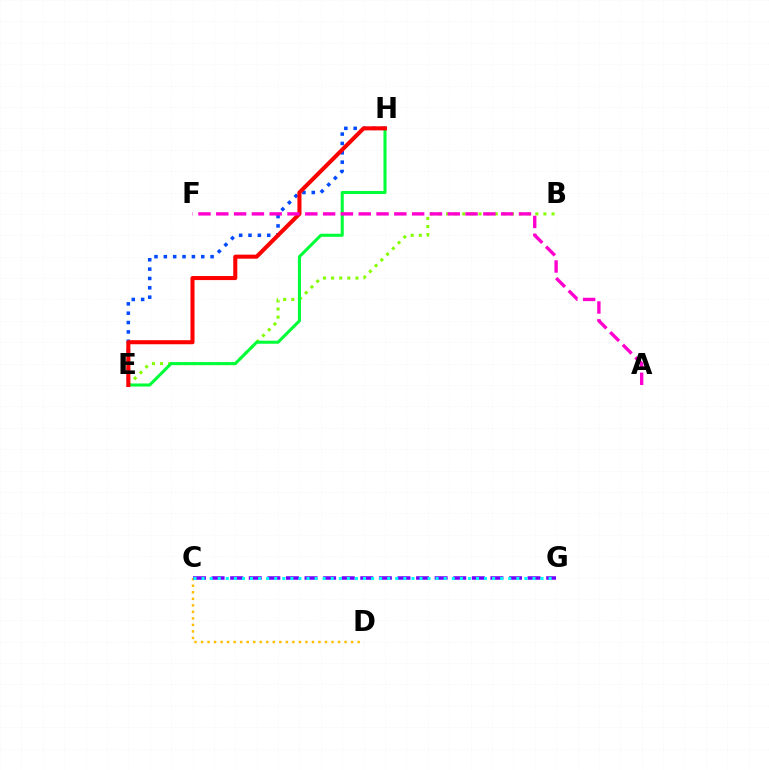{('B', 'E'): [{'color': '#84ff00', 'line_style': 'dotted', 'thickness': 2.2}], ('E', 'H'): [{'color': '#00ff39', 'line_style': 'solid', 'thickness': 2.2}, {'color': '#004bff', 'line_style': 'dotted', 'thickness': 2.54}, {'color': '#ff0000', 'line_style': 'solid', 'thickness': 2.92}], ('C', 'D'): [{'color': '#ffbd00', 'line_style': 'dotted', 'thickness': 1.77}], ('A', 'F'): [{'color': '#ff00cf', 'line_style': 'dashed', 'thickness': 2.42}], ('C', 'G'): [{'color': '#7200ff', 'line_style': 'dashed', 'thickness': 2.53}, {'color': '#00fff6', 'line_style': 'dotted', 'thickness': 2.19}]}